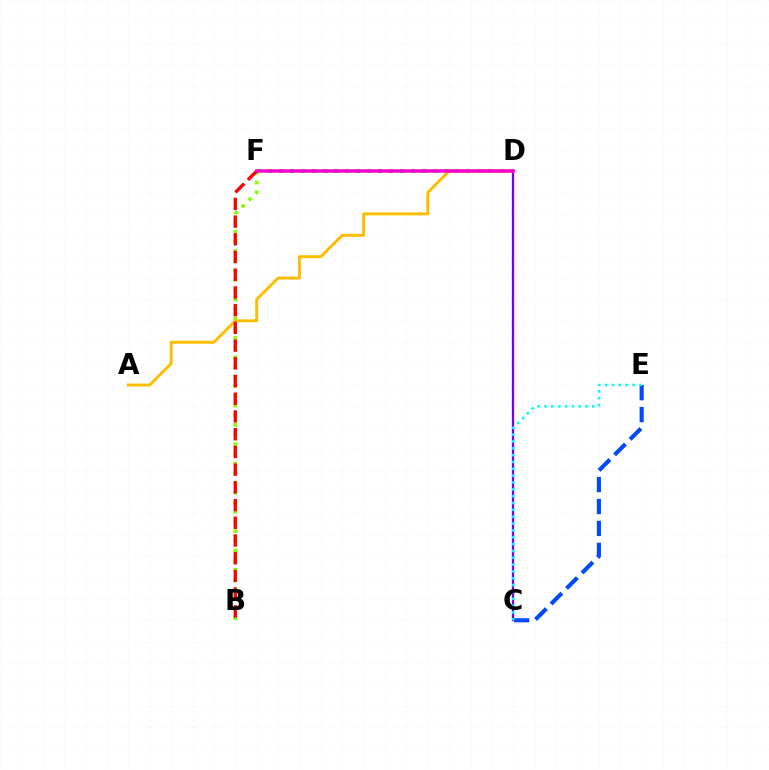{('D', 'F'): [{'color': '#00ff39', 'line_style': 'dotted', 'thickness': 2.99}, {'color': '#ff00cf', 'line_style': 'solid', 'thickness': 2.53}], ('B', 'F'): [{'color': '#84ff00', 'line_style': 'dotted', 'thickness': 2.62}, {'color': '#ff0000', 'line_style': 'dashed', 'thickness': 2.41}], ('C', 'E'): [{'color': '#004bff', 'line_style': 'dashed', 'thickness': 2.98}, {'color': '#00fff6', 'line_style': 'dotted', 'thickness': 1.86}], ('C', 'D'): [{'color': '#7200ff', 'line_style': 'solid', 'thickness': 1.65}], ('A', 'D'): [{'color': '#ffbd00', 'line_style': 'solid', 'thickness': 2.11}]}